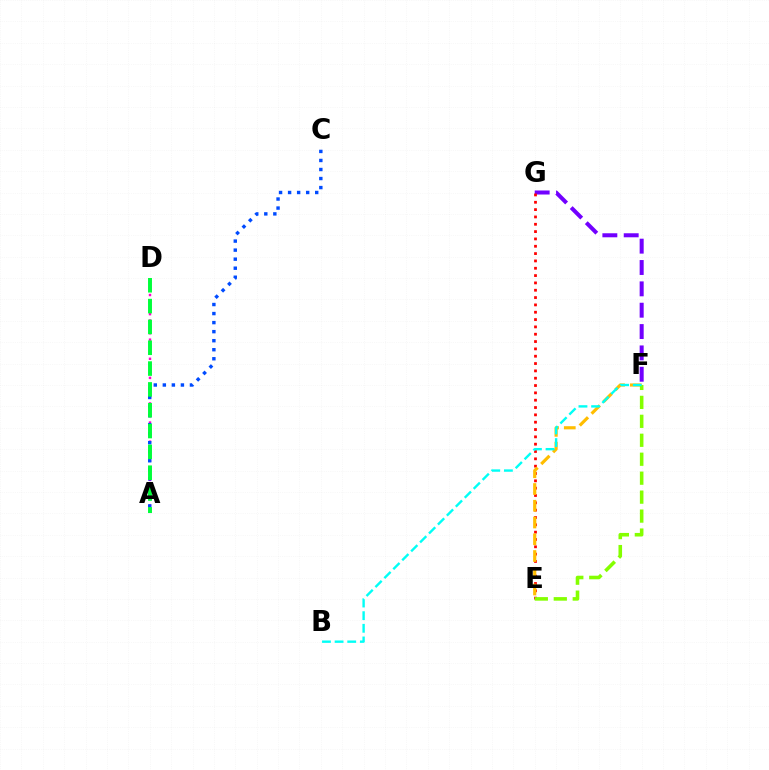{('F', 'G'): [{'color': '#7200ff', 'line_style': 'dashed', 'thickness': 2.9}], ('A', 'D'): [{'color': '#ff00cf', 'line_style': 'dotted', 'thickness': 1.73}, {'color': '#00ff39', 'line_style': 'dashed', 'thickness': 2.83}], ('A', 'C'): [{'color': '#004bff', 'line_style': 'dotted', 'thickness': 2.46}], ('E', 'G'): [{'color': '#ff0000', 'line_style': 'dotted', 'thickness': 1.99}], ('E', 'F'): [{'color': '#ffbd00', 'line_style': 'dashed', 'thickness': 2.28}, {'color': '#84ff00', 'line_style': 'dashed', 'thickness': 2.57}], ('B', 'F'): [{'color': '#00fff6', 'line_style': 'dashed', 'thickness': 1.72}]}